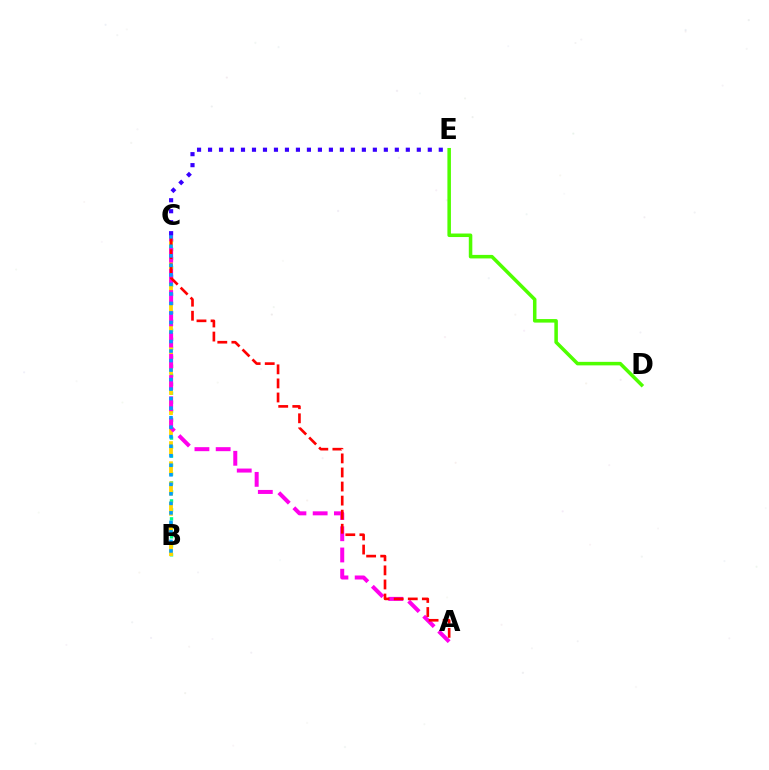{('D', 'E'): [{'color': '#4fff00', 'line_style': 'solid', 'thickness': 2.54}], ('B', 'C'): [{'color': '#00ff86', 'line_style': 'dotted', 'thickness': 2.44}, {'color': '#ffd500', 'line_style': 'dashed', 'thickness': 2.74}, {'color': '#009eff', 'line_style': 'dotted', 'thickness': 2.59}], ('A', 'C'): [{'color': '#ff00ed', 'line_style': 'dashed', 'thickness': 2.88}, {'color': '#ff0000', 'line_style': 'dashed', 'thickness': 1.91}], ('C', 'E'): [{'color': '#3700ff', 'line_style': 'dotted', 'thickness': 2.99}]}